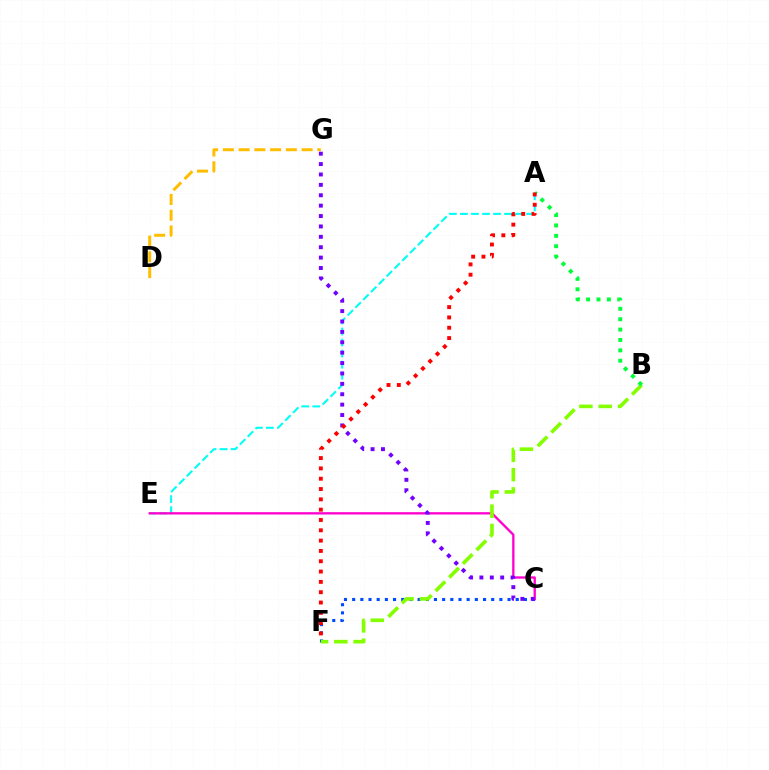{('D', 'G'): [{'color': '#ffbd00', 'line_style': 'dashed', 'thickness': 2.14}], ('A', 'E'): [{'color': '#00fff6', 'line_style': 'dashed', 'thickness': 1.5}], ('C', 'F'): [{'color': '#004bff', 'line_style': 'dotted', 'thickness': 2.22}], ('C', 'E'): [{'color': '#ff00cf', 'line_style': 'solid', 'thickness': 1.67}], ('C', 'G'): [{'color': '#7200ff', 'line_style': 'dotted', 'thickness': 2.82}], ('B', 'F'): [{'color': '#84ff00', 'line_style': 'dashed', 'thickness': 2.62}], ('A', 'B'): [{'color': '#00ff39', 'line_style': 'dotted', 'thickness': 2.82}], ('A', 'F'): [{'color': '#ff0000', 'line_style': 'dotted', 'thickness': 2.8}]}